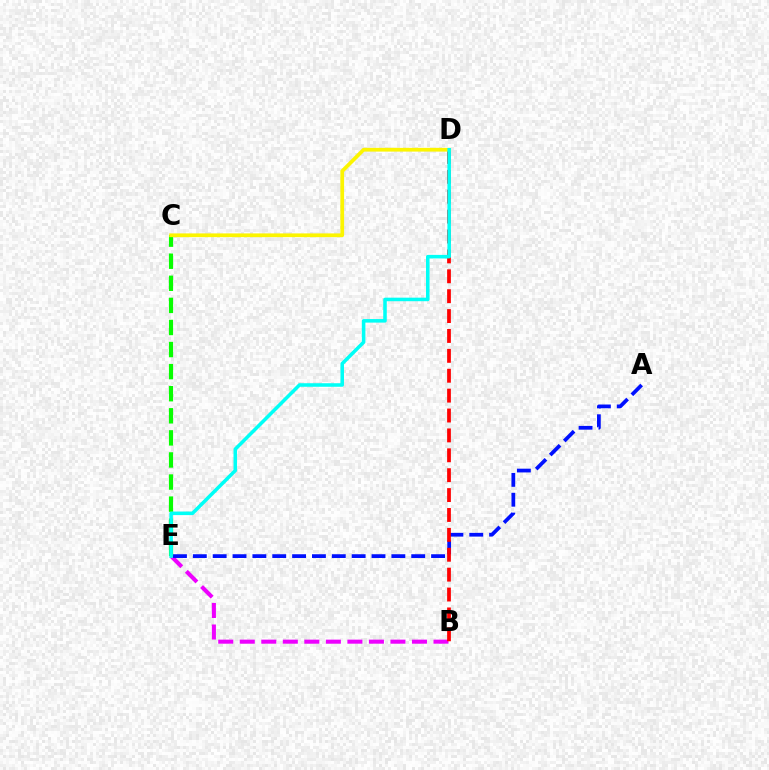{('B', 'E'): [{'color': '#ee00ff', 'line_style': 'dashed', 'thickness': 2.92}], ('A', 'E'): [{'color': '#0010ff', 'line_style': 'dashed', 'thickness': 2.7}], ('B', 'D'): [{'color': '#ff0000', 'line_style': 'dashed', 'thickness': 2.7}], ('C', 'E'): [{'color': '#08ff00', 'line_style': 'dashed', 'thickness': 3.0}], ('C', 'D'): [{'color': '#fcf500', 'line_style': 'solid', 'thickness': 2.7}], ('D', 'E'): [{'color': '#00fff6', 'line_style': 'solid', 'thickness': 2.55}]}